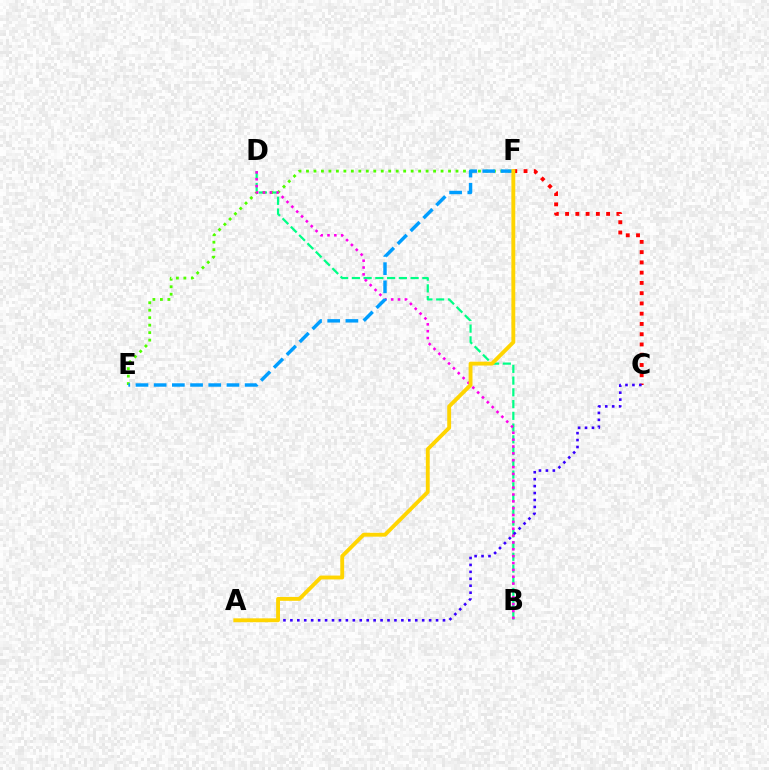{('B', 'D'): [{'color': '#00ff86', 'line_style': 'dashed', 'thickness': 1.6}, {'color': '#ff00ed', 'line_style': 'dotted', 'thickness': 1.86}], ('E', 'F'): [{'color': '#4fff00', 'line_style': 'dotted', 'thickness': 2.03}, {'color': '#009eff', 'line_style': 'dashed', 'thickness': 2.47}], ('C', 'F'): [{'color': '#ff0000', 'line_style': 'dotted', 'thickness': 2.79}], ('A', 'C'): [{'color': '#3700ff', 'line_style': 'dotted', 'thickness': 1.88}], ('A', 'F'): [{'color': '#ffd500', 'line_style': 'solid', 'thickness': 2.79}]}